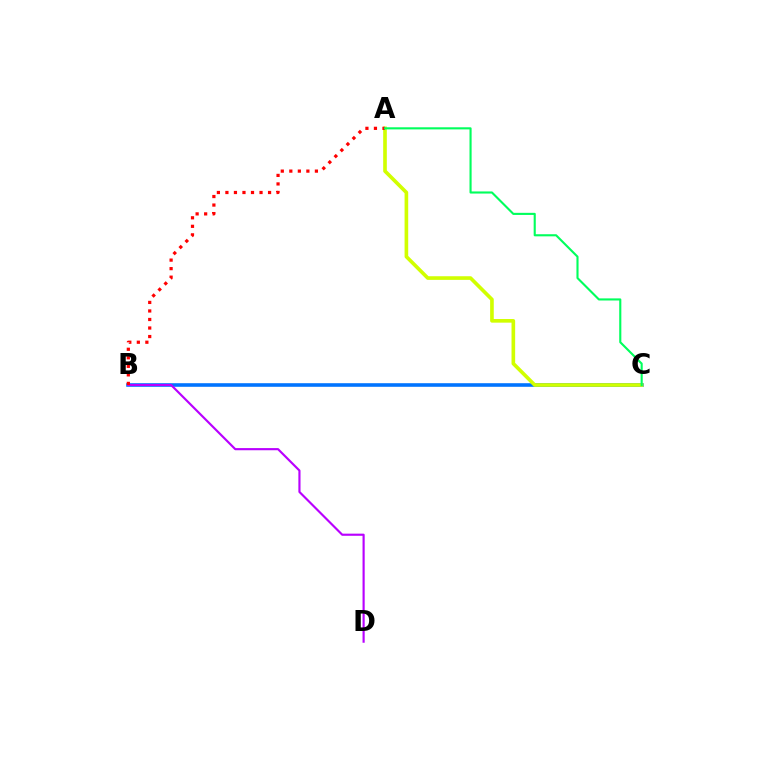{('B', 'C'): [{'color': '#0074ff', 'line_style': 'solid', 'thickness': 2.59}], ('A', 'C'): [{'color': '#d1ff00', 'line_style': 'solid', 'thickness': 2.62}, {'color': '#00ff5c', 'line_style': 'solid', 'thickness': 1.52}], ('B', 'D'): [{'color': '#b900ff', 'line_style': 'solid', 'thickness': 1.55}], ('A', 'B'): [{'color': '#ff0000', 'line_style': 'dotted', 'thickness': 2.32}]}